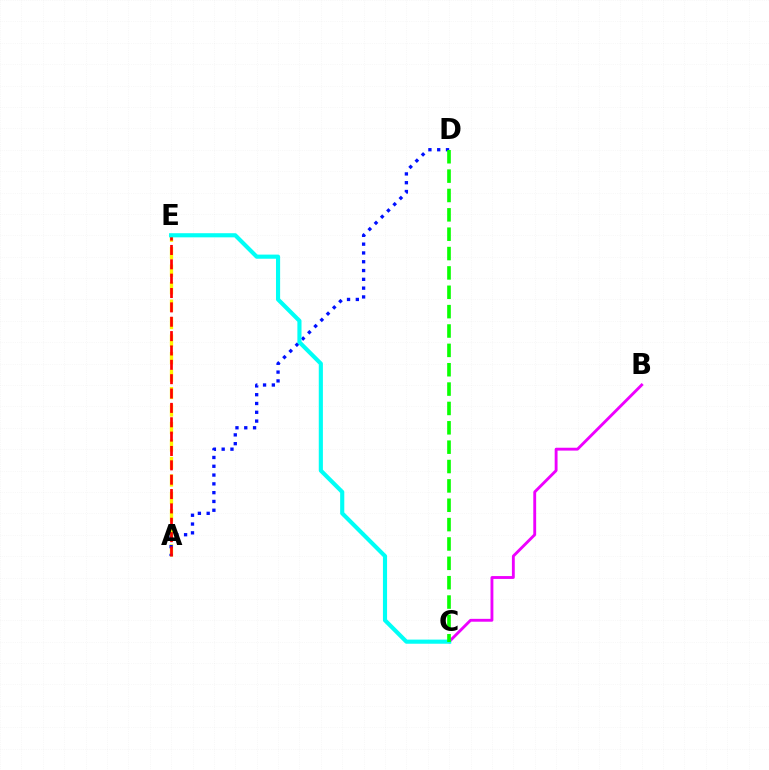{('A', 'E'): [{'color': '#fcf500', 'line_style': 'dashed', 'thickness': 2.38}, {'color': '#ff0000', 'line_style': 'dashed', 'thickness': 1.95}], ('B', 'C'): [{'color': '#ee00ff', 'line_style': 'solid', 'thickness': 2.06}], ('A', 'D'): [{'color': '#0010ff', 'line_style': 'dotted', 'thickness': 2.39}], ('C', 'E'): [{'color': '#00fff6', 'line_style': 'solid', 'thickness': 2.98}], ('C', 'D'): [{'color': '#08ff00', 'line_style': 'dashed', 'thickness': 2.63}]}